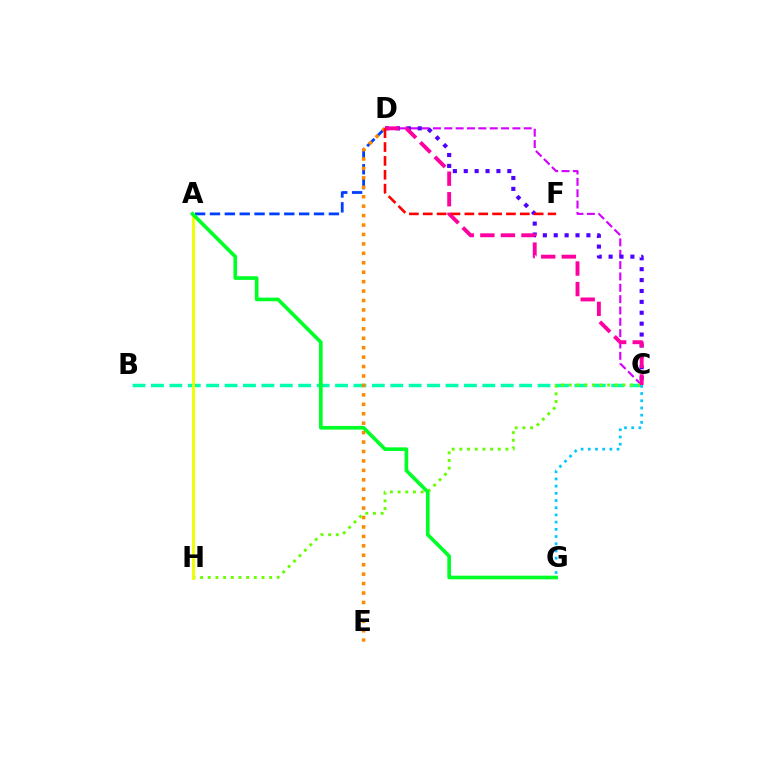{('C', 'D'): [{'color': '#d600ff', 'line_style': 'dashed', 'thickness': 1.54}, {'color': '#4f00ff', 'line_style': 'dotted', 'thickness': 2.96}, {'color': '#ff00a0', 'line_style': 'dashed', 'thickness': 2.79}], ('B', 'C'): [{'color': '#00ffaf', 'line_style': 'dashed', 'thickness': 2.5}], ('A', 'D'): [{'color': '#003fff', 'line_style': 'dashed', 'thickness': 2.02}], ('D', 'E'): [{'color': '#ff8800', 'line_style': 'dotted', 'thickness': 2.56}], ('C', 'H'): [{'color': '#66ff00', 'line_style': 'dotted', 'thickness': 2.08}], ('A', 'H'): [{'color': '#eeff00', 'line_style': 'solid', 'thickness': 2.06}], ('C', 'G'): [{'color': '#00c7ff', 'line_style': 'dotted', 'thickness': 1.96}], ('A', 'G'): [{'color': '#00ff27', 'line_style': 'solid', 'thickness': 2.63}], ('D', 'F'): [{'color': '#ff0000', 'line_style': 'dashed', 'thickness': 1.88}]}